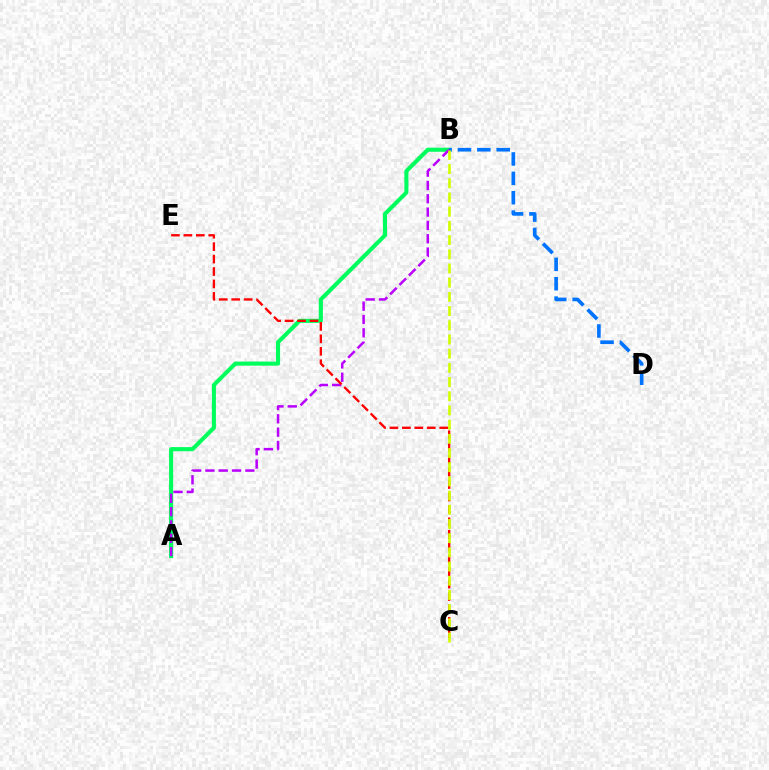{('A', 'B'): [{'color': '#00ff5c', 'line_style': 'solid', 'thickness': 2.95}, {'color': '#b900ff', 'line_style': 'dashed', 'thickness': 1.81}], ('B', 'D'): [{'color': '#0074ff', 'line_style': 'dashed', 'thickness': 2.63}], ('C', 'E'): [{'color': '#ff0000', 'line_style': 'dashed', 'thickness': 1.69}], ('B', 'C'): [{'color': '#d1ff00', 'line_style': 'dashed', 'thickness': 1.93}]}